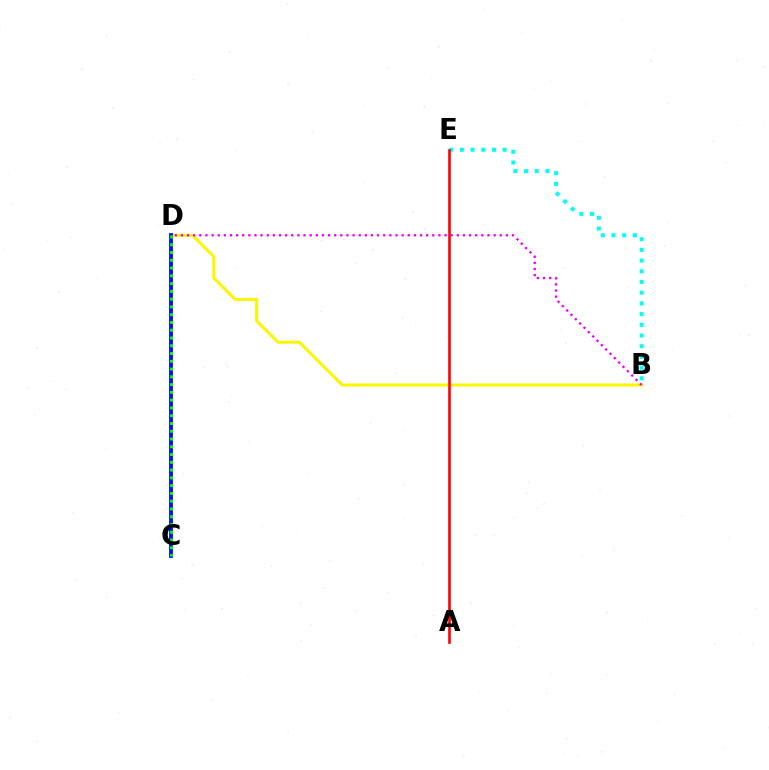{('B', 'D'): [{'color': '#fcf500', 'line_style': 'solid', 'thickness': 2.17}, {'color': '#ee00ff', 'line_style': 'dotted', 'thickness': 1.67}], ('B', 'E'): [{'color': '#00fff6', 'line_style': 'dotted', 'thickness': 2.91}], ('C', 'D'): [{'color': '#0010ff', 'line_style': 'solid', 'thickness': 2.77}, {'color': '#08ff00', 'line_style': 'dotted', 'thickness': 2.11}], ('A', 'E'): [{'color': '#ff0000', 'line_style': 'solid', 'thickness': 1.89}]}